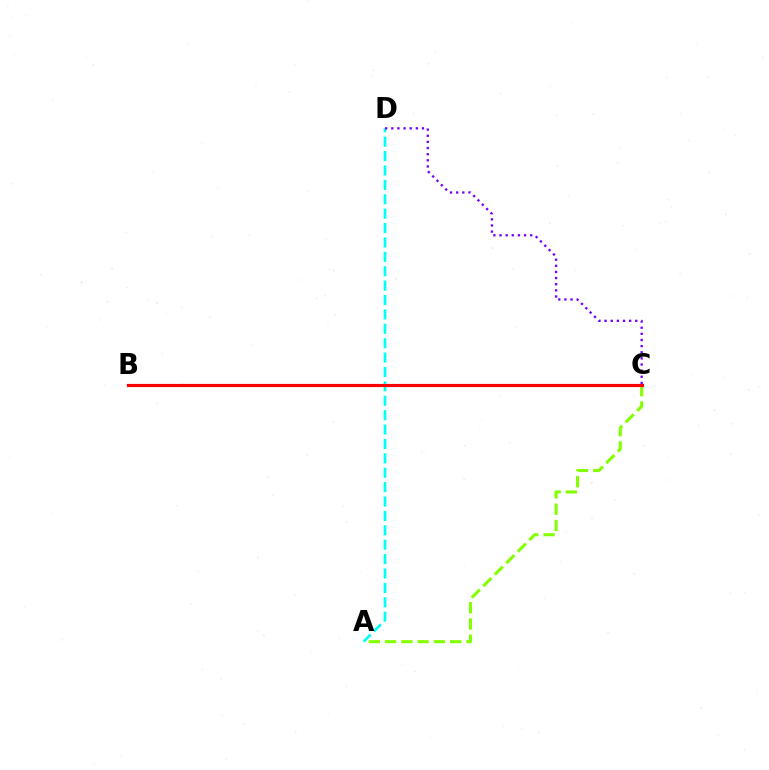{('A', 'C'): [{'color': '#84ff00', 'line_style': 'dashed', 'thickness': 2.21}], ('A', 'D'): [{'color': '#00fff6', 'line_style': 'dashed', 'thickness': 1.96}], ('B', 'C'): [{'color': '#ff0000', 'line_style': 'solid', 'thickness': 2.28}], ('C', 'D'): [{'color': '#7200ff', 'line_style': 'dotted', 'thickness': 1.67}]}